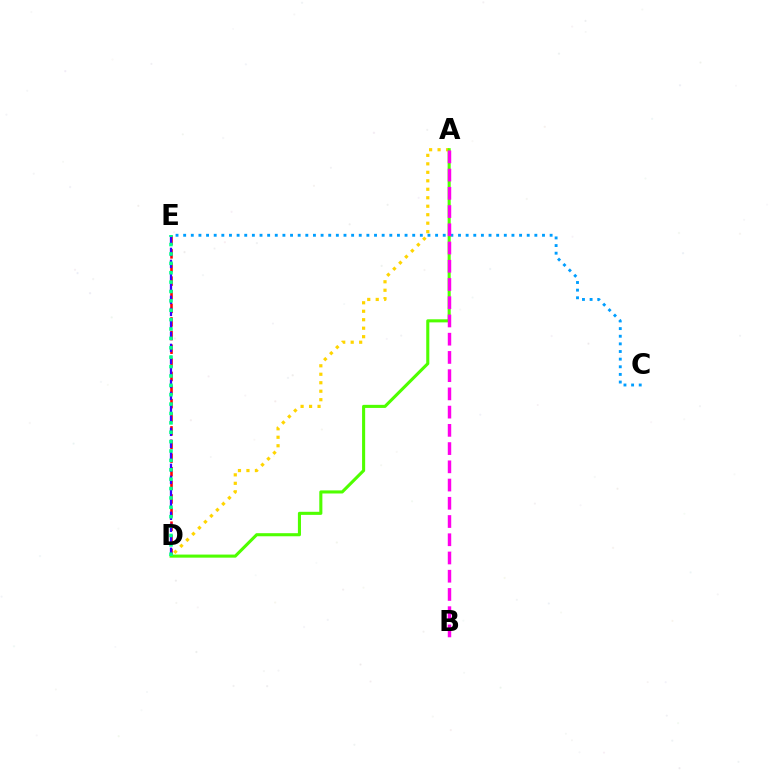{('A', 'D'): [{'color': '#ffd500', 'line_style': 'dotted', 'thickness': 2.3}, {'color': '#4fff00', 'line_style': 'solid', 'thickness': 2.22}], ('D', 'E'): [{'color': '#ff0000', 'line_style': 'dashed', 'thickness': 1.85}, {'color': '#3700ff', 'line_style': 'dashed', 'thickness': 1.63}, {'color': '#00ff86', 'line_style': 'dotted', 'thickness': 2.55}], ('C', 'E'): [{'color': '#009eff', 'line_style': 'dotted', 'thickness': 2.07}], ('A', 'B'): [{'color': '#ff00ed', 'line_style': 'dashed', 'thickness': 2.48}]}